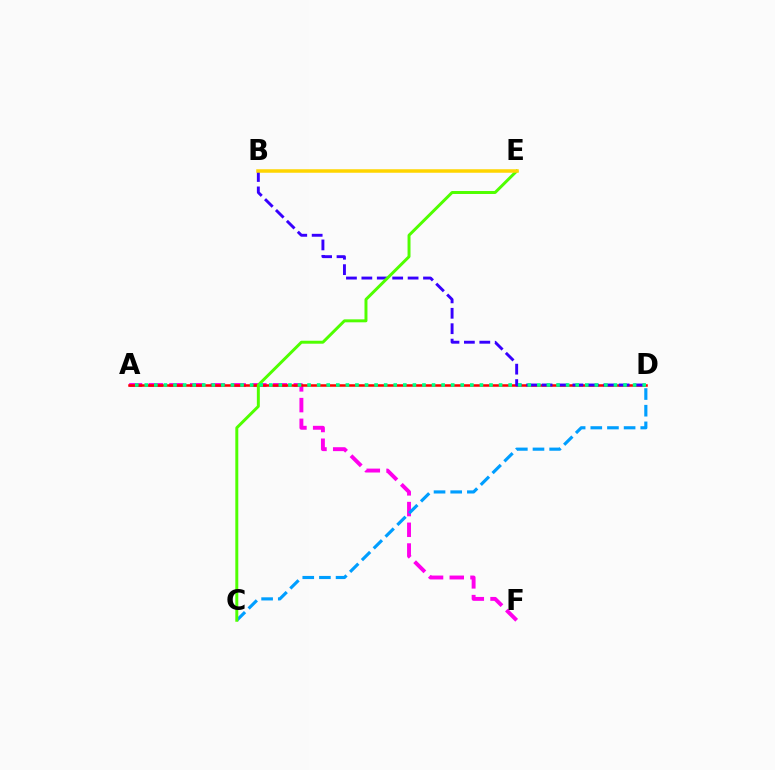{('A', 'F'): [{'color': '#ff00ed', 'line_style': 'dashed', 'thickness': 2.81}], ('C', 'D'): [{'color': '#009eff', 'line_style': 'dashed', 'thickness': 2.26}], ('A', 'D'): [{'color': '#ff0000', 'line_style': 'solid', 'thickness': 1.81}, {'color': '#00ff86', 'line_style': 'dotted', 'thickness': 2.6}], ('B', 'D'): [{'color': '#3700ff', 'line_style': 'dashed', 'thickness': 2.09}], ('C', 'E'): [{'color': '#4fff00', 'line_style': 'solid', 'thickness': 2.13}], ('B', 'E'): [{'color': '#ffd500', 'line_style': 'solid', 'thickness': 2.52}]}